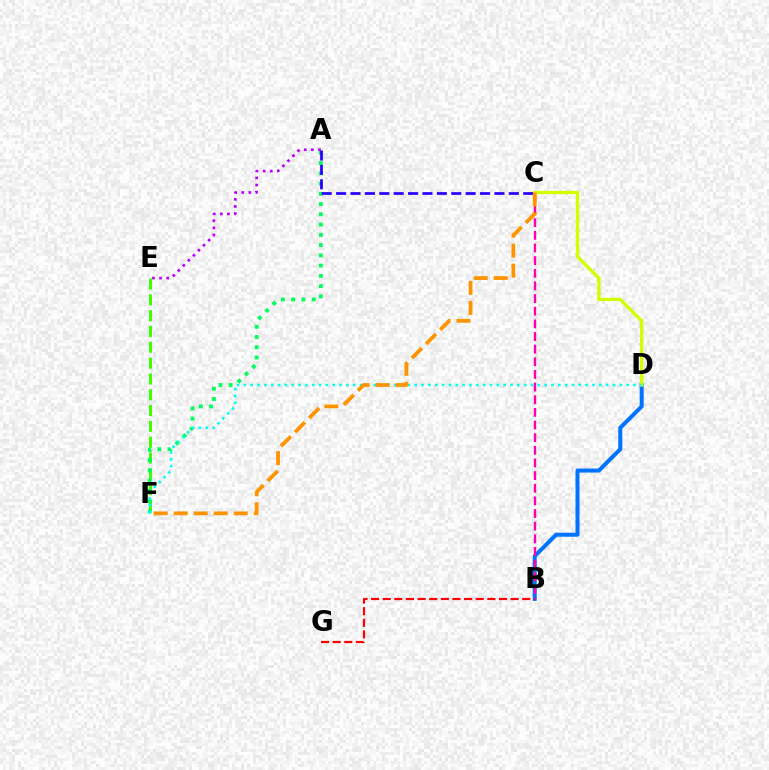{('E', 'F'): [{'color': '#3dff00', 'line_style': 'dashed', 'thickness': 2.15}], ('B', 'D'): [{'color': '#0074ff', 'line_style': 'solid', 'thickness': 2.9}], ('A', 'F'): [{'color': '#00ff5c', 'line_style': 'dotted', 'thickness': 2.79}], ('B', 'G'): [{'color': '#ff0000', 'line_style': 'dashed', 'thickness': 1.58}], ('A', 'E'): [{'color': '#b900ff', 'line_style': 'dotted', 'thickness': 1.94}], ('B', 'C'): [{'color': '#ff00ac', 'line_style': 'dashed', 'thickness': 1.72}], ('C', 'D'): [{'color': '#d1ff00', 'line_style': 'solid', 'thickness': 2.39}], ('A', 'C'): [{'color': '#2500ff', 'line_style': 'dashed', 'thickness': 1.96}], ('D', 'F'): [{'color': '#00fff6', 'line_style': 'dotted', 'thickness': 1.86}], ('C', 'F'): [{'color': '#ff9400', 'line_style': 'dashed', 'thickness': 2.72}]}